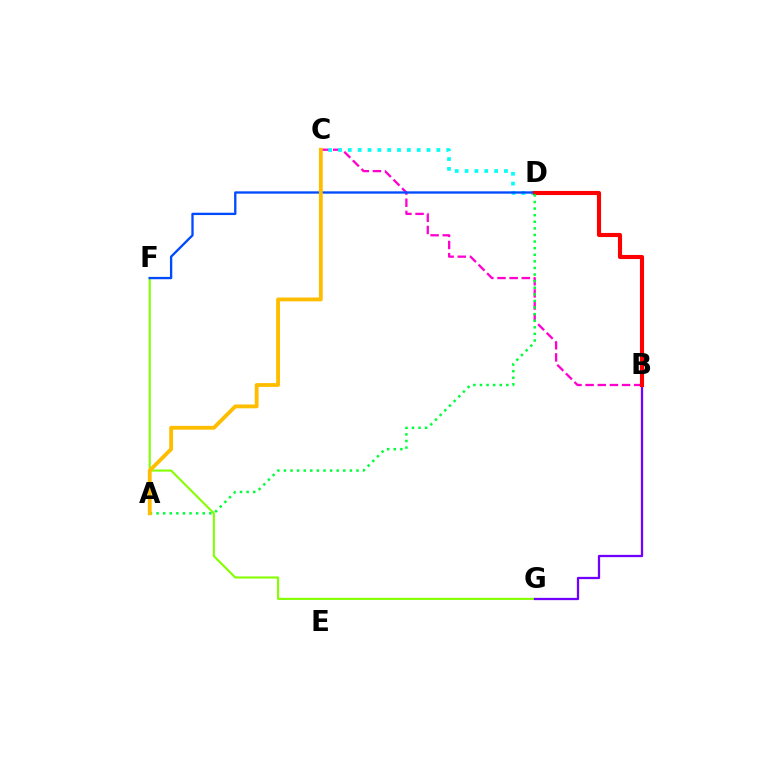{('F', 'G'): [{'color': '#84ff00', 'line_style': 'solid', 'thickness': 1.51}], ('B', 'G'): [{'color': '#7200ff', 'line_style': 'solid', 'thickness': 1.65}], ('B', 'C'): [{'color': '#ff00cf', 'line_style': 'dashed', 'thickness': 1.65}], ('C', 'D'): [{'color': '#00fff6', 'line_style': 'dotted', 'thickness': 2.67}], ('D', 'F'): [{'color': '#004bff', 'line_style': 'solid', 'thickness': 1.68}], ('B', 'D'): [{'color': '#ff0000', 'line_style': 'solid', 'thickness': 2.96}], ('A', 'D'): [{'color': '#00ff39', 'line_style': 'dotted', 'thickness': 1.79}], ('A', 'C'): [{'color': '#ffbd00', 'line_style': 'solid', 'thickness': 2.76}]}